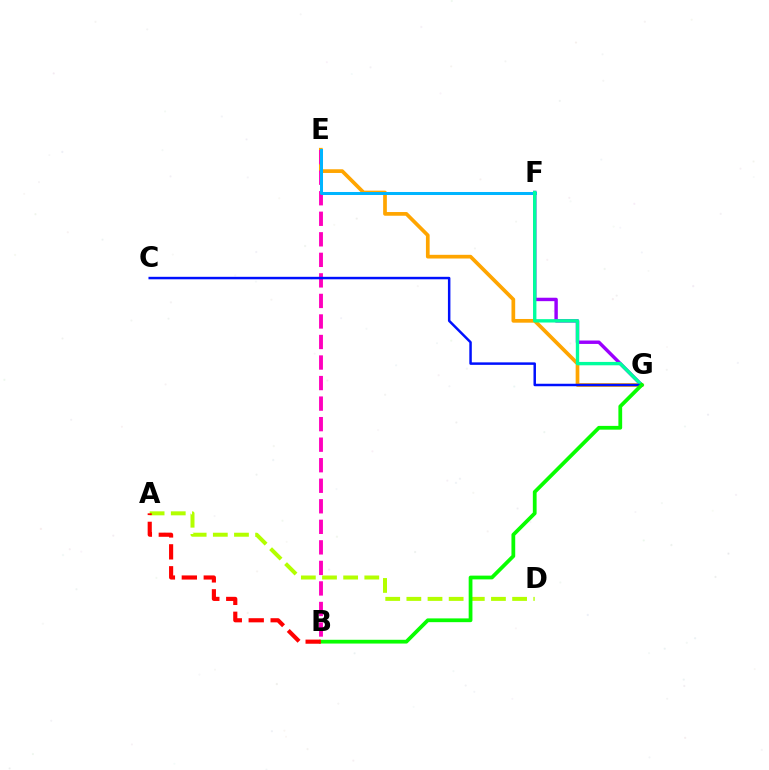{('E', 'G'): [{'color': '#ffa500', 'line_style': 'solid', 'thickness': 2.67}], ('B', 'E'): [{'color': '#ff00bd', 'line_style': 'dashed', 'thickness': 2.79}], ('F', 'G'): [{'color': '#9b00ff', 'line_style': 'solid', 'thickness': 2.46}, {'color': '#00ff9d', 'line_style': 'solid', 'thickness': 2.43}], ('E', 'F'): [{'color': '#00b5ff', 'line_style': 'solid', 'thickness': 2.16}], ('A', 'D'): [{'color': '#b3ff00', 'line_style': 'dashed', 'thickness': 2.87}], ('C', 'G'): [{'color': '#0010ff', 'line_style': 'solid', 'thickness': 1.79}], ('B', 'G'): [{'color': '#08ff00', 'line_style': 'solid', 'thickness': 2.71}], ('A', 'B'): [{'color': '#ff0000', 'line_style': 'dashed', 'thickness': 2.98}]}